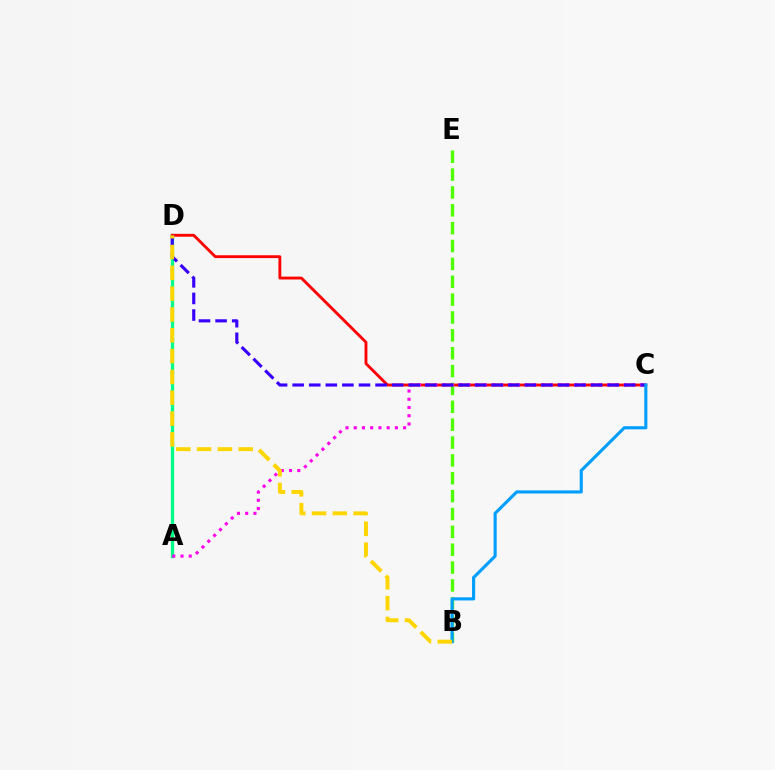{('A', 'D'): [{'color': '#00ff86', 'line_style': 'solid', 'thickness': 2.36}], ('C', 'D'): [{'color': '#ff0000', 'line_style': 'solid', 'thickness': 2.06}, {'color': '#3700ff', 'line_style': 'dashed', 'thickness': 2.25}], ('B', 'E'): [{'color': '#4fff00', 'line_style': 'dashed', 'thickness': 2.43}], ('A', 'C'): [{'color': '#ff00ed', 'line_style': 'dotted', 'thickness': 2.24}], ('B', 'C'): [{'color': '#009eff', 'line_style': 'solid', 'thickness': 2.24}], ('B', 'D'): [{'color': '#ffd500', 'line_style': 'dashed', 'thickness': 2.83}]}